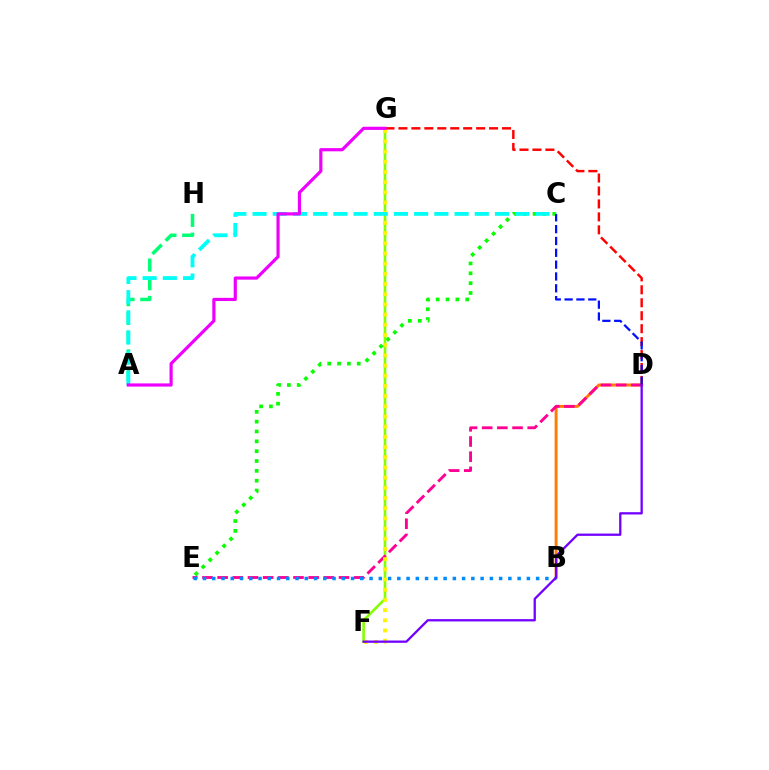{('C', 'E'): [{'color': '#08ff00', 'line_style': 'dotted', 'thickness': 2.67}], ('F', 'G'): [{'color': '#84ff00', 'line_style': 'solid', 'thickness': 1.89}, {'color': '#fcf500', 'line_style': 'dotted', 'thickness': 2.77}], ('B', 'D'): [{'color': '#ff7c00', 'line_style': 'solid', 'thickness': 2.12}], ('D', 'E'): [{'color': '#ff0094', 'line_style': 'dashed', 'thickness': 2.06}], ('A', 'H'): [{'color': '#00ff74', 'line_style': 'dashed', 'thickness': 2.54}], ('A', 'C'): [{'color': '#00fff6', 'line_style': 'dashed', 'thickness': 2.74}], ('D', 'G'): [{'color': '#ff0000', 'line_style': 'dashed', 'thickness': 1.76}], ('B', 'E'): [{'color': '#008cff', 'line_style': 'dotted', 'thickness': 2.51}], ('A', 'G'): [{'color': '#ee00ff', 'line_style': 'solid', 'thickness': 2.29}], ('C', 'D'): [{'color': '#0010ff', 'line_style': 'dashed', 'thickness': 1.61}], ('D', 'F'): [{'color': '#7200ff', 'line_style': 'solid', 'thickness': 1.66}]}